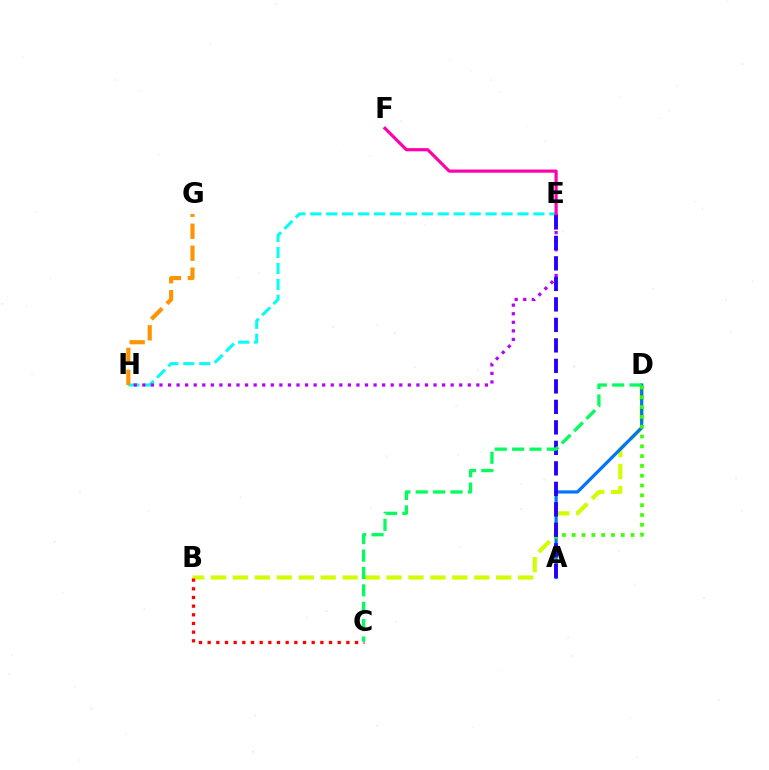{('B', 'D'): [{'color': '#d1ff00', 'line_style': 'dashed', 'thickness': 2.98}], ('A', 'D'): [{'color': '#0074ff', 'line_style': 'solid', 'thickness': 2.3}, {'color': '#3dff00', 'line_style': 'dotted', 'thickness': 2.67}], ('E', 'H'): [{'color': '#00fff6', 'line_style': 'dashed', 'thickness': 2.17}, {'color': '#b900ff', 'line_style': 'dotted', 'thickness': 2.33}], ('B', 'C'): [{'color': '#ff0000', 'line_style': 'dotted', 'thickness': 2.36}], ('E', 'F'): [{'color': '#ff00ac', 'line_style': 'solid', 'thickness': 2.28}], ('G', 'H'): [{'color': '#ff9400', 'line_style': 'dashed', 'thickness': 2.98}], ('A', 'E'): [{'color': '#2500ff', 'line_style': 'dashed', 'thickness': 2.78}], ('C', 'D'): [{'color': '#00ff5c', 'line_style': 'dashed', 'thickness': 2.36}]}